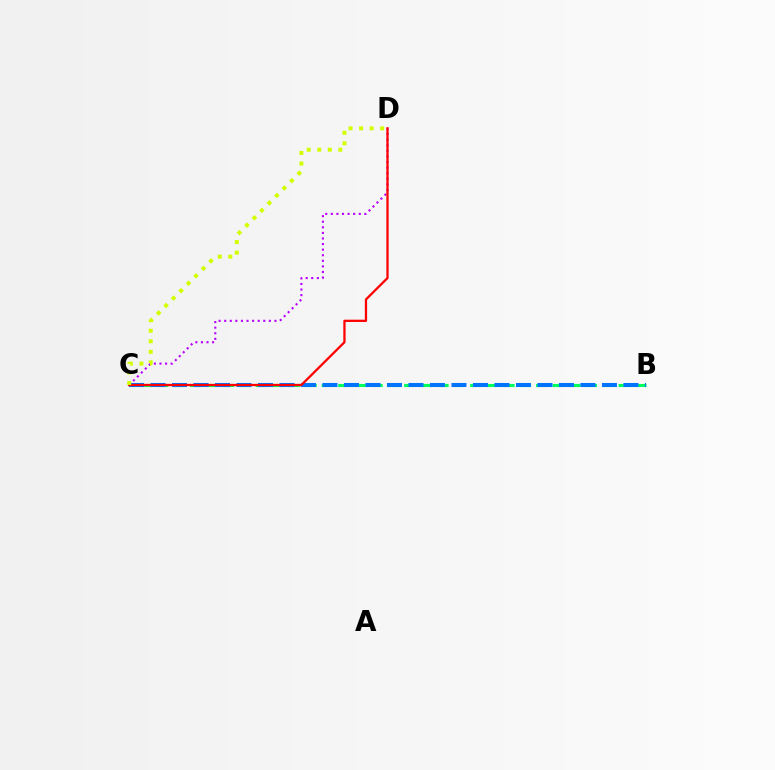{('C', 'D'): [{'color': '#b900ff', 'line_style': 'dotted', 'thickness': 1.52}, {'color': '#ff0000', 'line_style': 'solid', 'thickness': 1.64}, {'color': '#d1ff00', 'line_style': 'dotted', 'thickness': 2.86}], ('B', 'C'): [{'color': '#00ff5c', 'line_style': 'dashed', 'thickness': 2.24}, {'color': '#0074ff', 'line_style': 'dashed', 'thickness': 2.92}]}